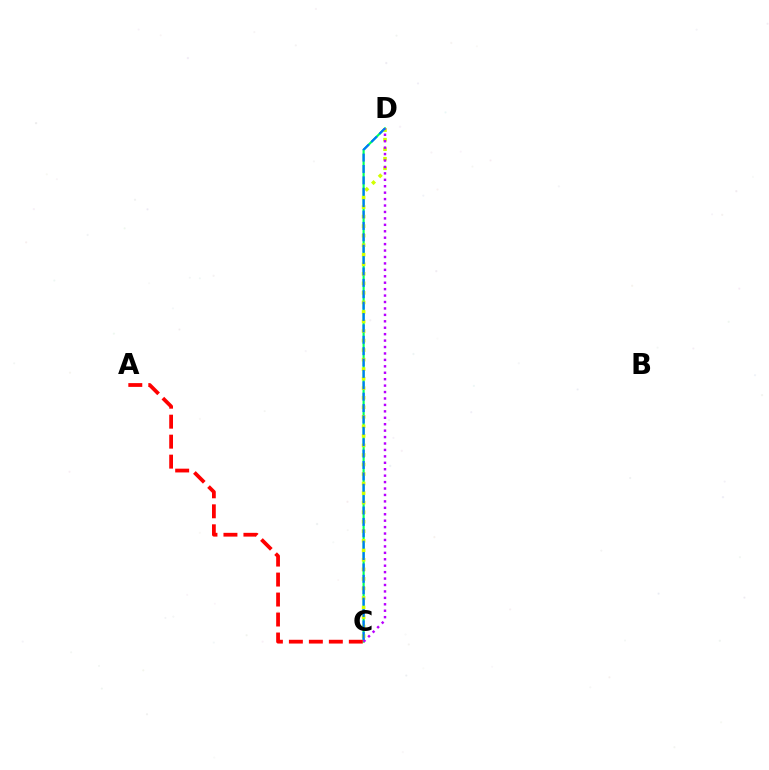{('C', 'D'): [{'color': '#00ff5c', 'line_style': 'solid', 'thickness': 1.54}, {'color': '#d1ff00', 'line_style': 'dotted', 'thickness': 2.59}, {'color': '#b900ff', 'line_style': 'dotted', 'thickness': 1.75}, {'color': '#0074ff', 'line_style': 'dashed', 'thickness': 1.55}], ('A', 'C'): [{'color': '#ff0000', 'line_style': 'dashed', 'thickness': 2.71}]}